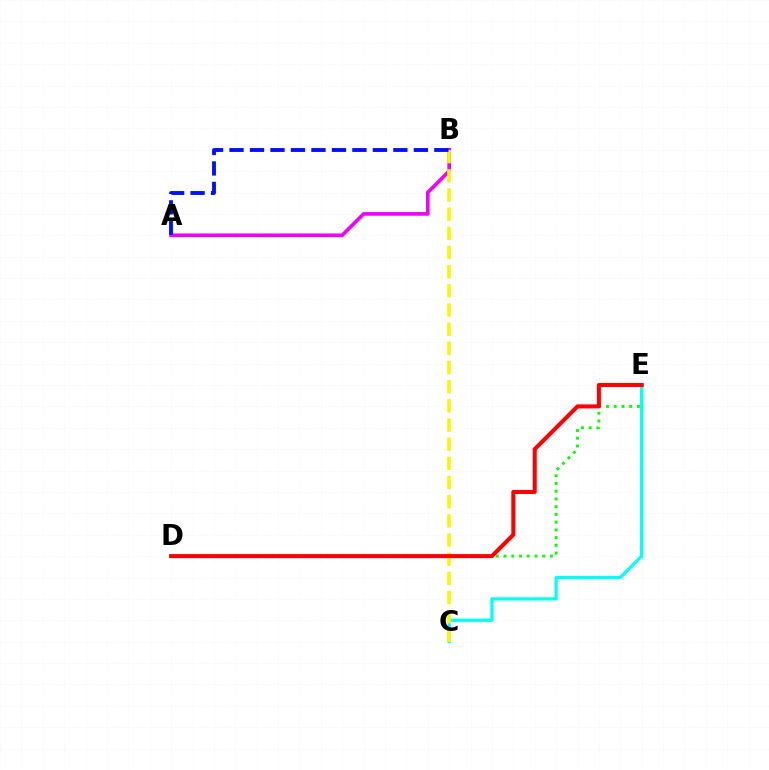{('D', 'E'): [{'color': '#08ff00', 'line_style': 'dotted', 'thickness': 2.1}, {'color': '#ff0000', 'line_style': 'solid', 'thickness': 2.91}], ('C', 'E'): [{'color': '#00fff6', 'line_style': 'solid', 'thickness': 2.32}], ('A', 'B'): [{'color': '#ee00ff', 'line_style': 'solid', 'thickness': 2.64}, {'color': '#0010ff', 'line_style': 'dashed', 'thickness': 2.78}], ('B', 'C'): [{'color': '#fcf500', 'line_style': 'dashed', 'thickness': 2.6}]}